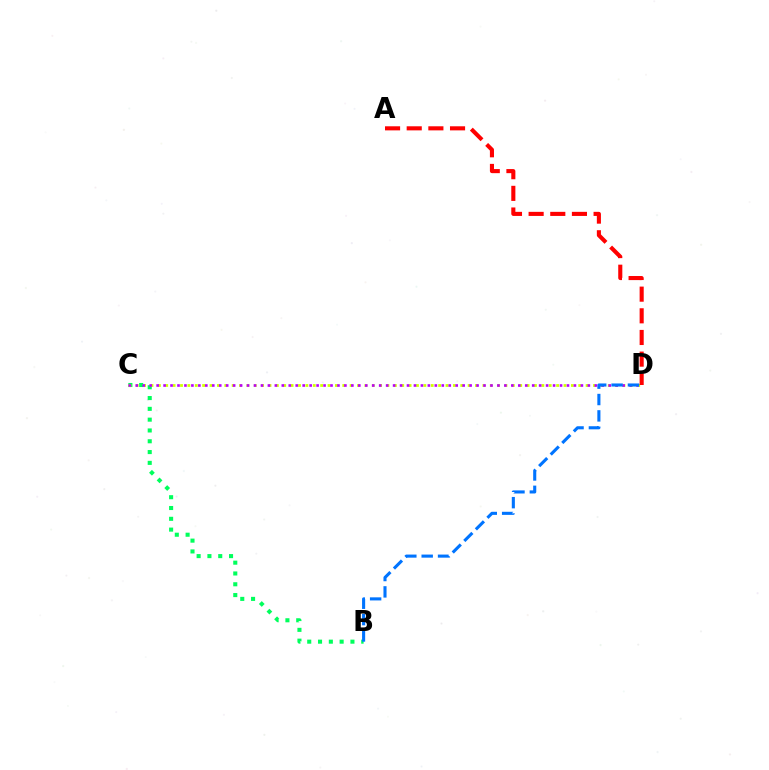{('B', 'C'): [{'color': '#00ff5c', 'line_style': 'dotted', 'thickness': 2.93}], ('C', 'D'): [{'color': '#d1ff00', 'line_style': 'dotted', 'thickness': 2.0}, {'color': '#b900ff', 'line_style': 'dotted', 'thickness': 1.89}], ('A', 'D'): [{'color': '#ff0000', 'line_style': 'dashed', 'thickness': 2.94}], ('B', 'D'): [{'color': '#0074ff', 'line_style': 'dashed', 'thickness': 2.22}]}